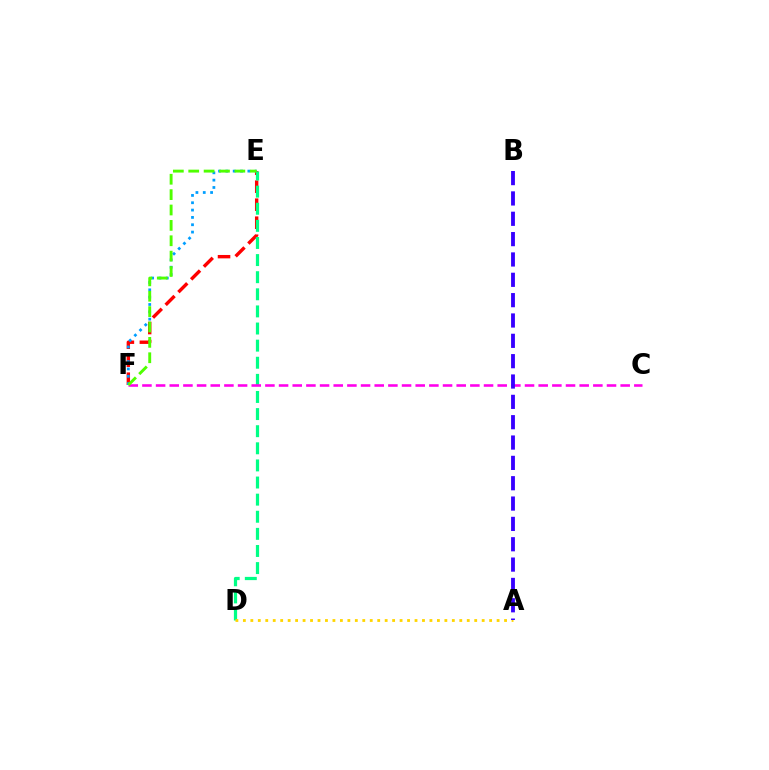{('E', 'F'): [{'color': '#ff0000', 'line_style': 'dashed', 'thickness': 2.45}, {'color': '#009eff', 'line_style': 'dotted', 'thickness': 1.99}, {'color': '#4fff00', 'line_style': 'dashed', 'thickness': 2.09}], ('D', 'E'): [{'color': '#00ff86', 'line_style': 'dashed', 'thickness': 2.32}], ('C', 'F'): [{'color': '#ff00ed', 'line_style': 'dashed', 'thickness': 1.86}], ('A', 'D'): [{'color': '#ffd500', 'line_style': 'dotted', 'thickness': 2.03}], ('A', 'B'): [{'color': '#3700ff', 'line_style': 'dashed', 'thickness': 2.76}]}